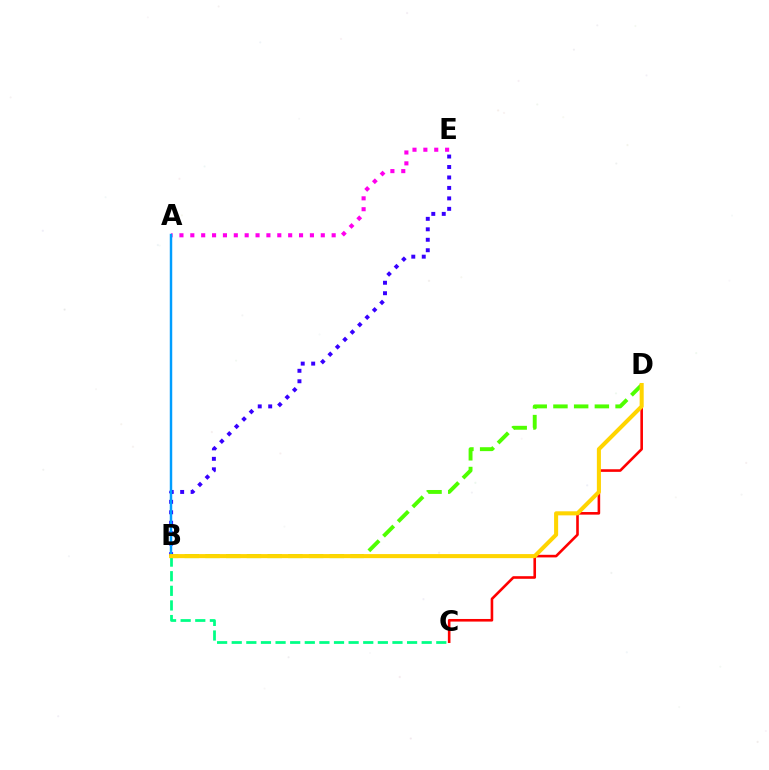{('C', 'D'): [{'color': '#ff0000', 'line_style': 'solid', 'thickness': 1.88}], ('A', 'E'): [{'color': '#ff00ed', 'line_style': 'dotted', 'thickness': 2.95}], ('B', 'E'): [{'color': '#3700ff', 'line_style': 'dotted', 'thickness': 2.84}], ('B', 'C'): [{'color': '#00ff86', 'line_style': 'dashed', 'thickness': 1.99}], ('A', 'B'): [{'color': '#009eff', 'line_style': 'solid', 'thickness': 1.77}], ('B', 'D'): [{'color': '#4fff00', 'line_style': 'dashed', 'thickness': 2.81}, {'color': '#ffd500', 'line_style': 'solid', 'thickness': 2.92}]}